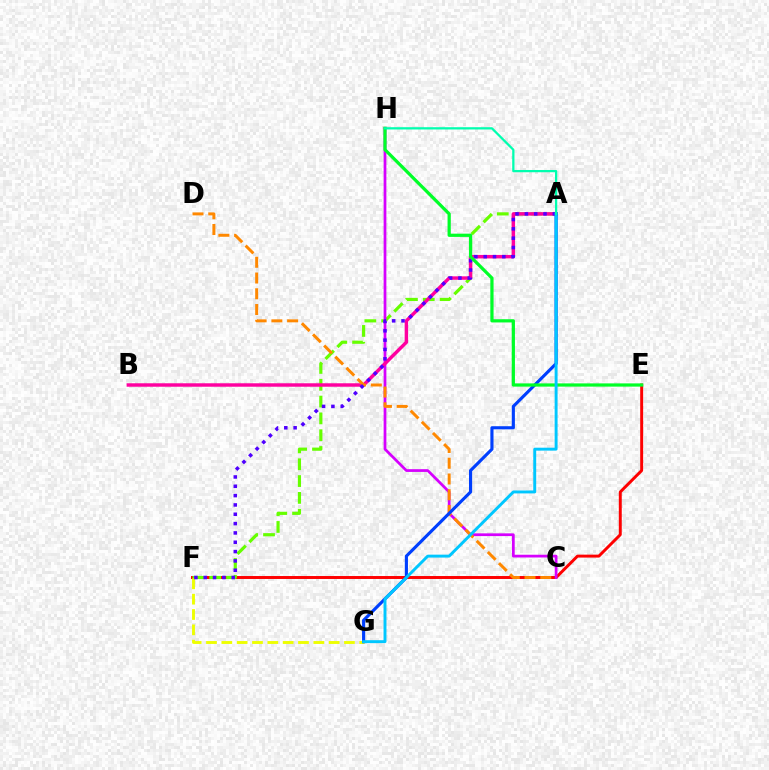{('E', 'F'): [{'color': '#ff0000', 'line_style': 'solid', 'thickness': 2.12}], ('A', 'F'): [{'color': '#66ff00', 'line_style': 'dashed', 'thickness': 2.28}, {'color': '#4f00ff', 'line_style': 'dotted', 'thickness': 2.53}], ('C', 'H'): [{'color': '#d600ff', 'line_style': 'solid', 'thickness': 1.98}], ('F', 'G'): [{'color': '#eeff00', 'line_style': 'dashed', 'thickness': 2.08}], ('A', 'B'): [{'color': '#ff00a0', 'line_style': 'solid', 'thickness': 2.48}], ('C', 'D'): [{'color': '#ff8800', 'line_style': 'dashed', 'thickness': 2.14}], ('A', 'G'): [{'color': '#003fff', 'line_style': 'solid', 'thickness': 2.25}, {'color': '#00c7ff', 'line_style': 'solid', 'thickness': 2.11}], ('E', 'H'): [{'color': '#00ff27', 'line_style': 'solid', 'thickness': 2.32}], ('A', 'H'): [{'color': '#00ffaf', 'line_style': 'solid', 'thickness': 1.62}]}